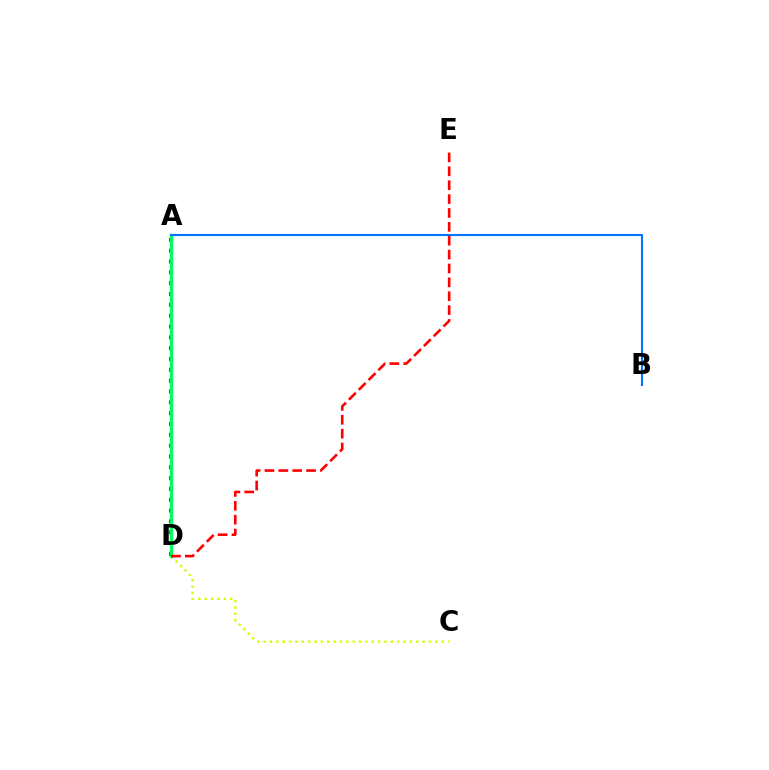{('C', 'D'): [{'color': '#d1ff00', 'line_style': 'dotted', 'thickness': 1.73}], ('A', 'D'): [{'color': '#b900ff', 'line_style': 'dotted', 'thickness': 2.94}, {'color': '#00ff5c', 'line_style': 'solid', 'thickness': 2.33}], ('A', 'B'): [{'color': '#0074ff', 'line_style': 'solid', 'thickness': 1.51}], ('D', 'E'): [{'color': '#ff0000', 'line_style': 'dashed', 'thickness': 1.89}]}